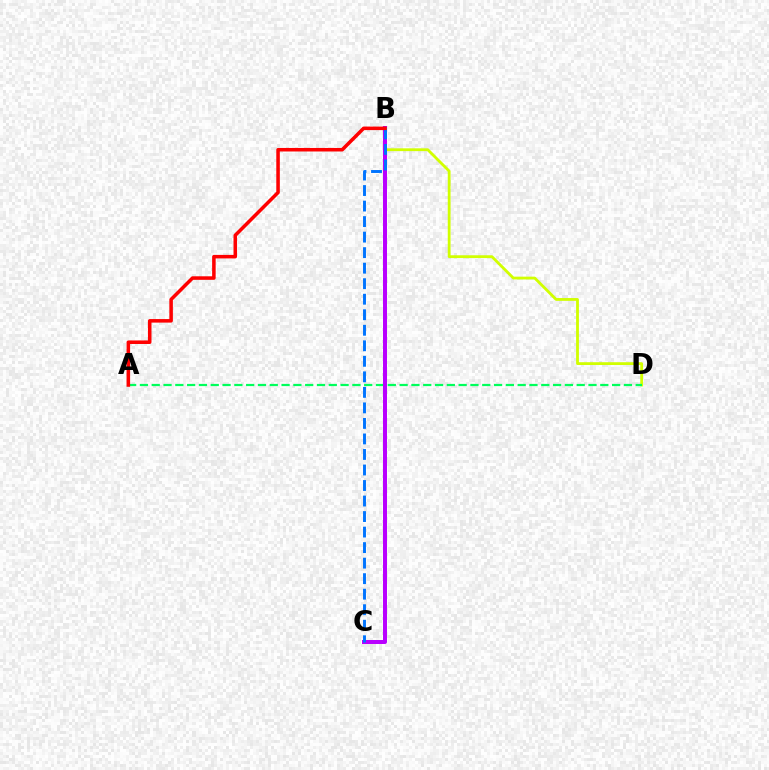{('B', 'D'): [{'color': '#d1ff00', 'line_style': 'solid', 'thickness': 2.02}], ('A', 'D'): [{'color': '#00ff5c', 'line_style': 'dashed', 'thickness': 1.6}], ('B', 'C'): [{'color': '#b900ff', 'line_style': 'solid', 'thickness': 2.88}, {'color': '#0074ff', 'line_style': 'dashed', 'thickness': 2.11}], ('A', 'B'): [{'color': '#ff0000', 'line_style': 'solid', 'thickness': 2.55}]}